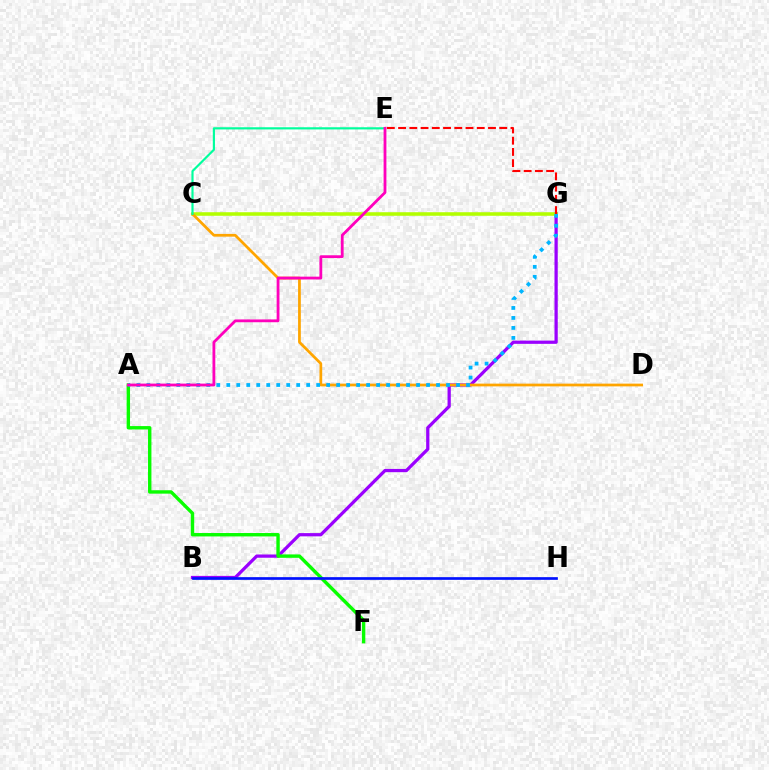{('B', 'G'): [{'color': '#9b00ff', 'line_style': 'solid', 'thickness': 2.34}], ('A', 'F'): [{'color': '#08ff00', 'line_style': 'solid', 'thickness': 2.45}], ('C', 'G'): [{'color': '#b3ff00', 'line_style': 'solid', 'thickness': 2.56}], ('C', 'D'): [{'color': '#ffa500', 'line_style': 'solid', 'thickness': 1.98}], ('A', 'G'): [{'color': '#00b5ff', 'line_style': 'dotted', 'thickness': 2.71}], ('B', 'H'): [{'color': '#0010ff', 'line_style': 'solid', 'thickness': 1.93}], ('C', 'E'): [{'color': '#00ff9d', 'line_style': 'solid', 'thickness': 1.56}], ('A', 'E'): [{'color': '#ff00bd', 'line_style': 'solid', 'thickness': 2.02}], ('E', 'G'): [{'color': '#ff0000', 'line_style': 'dashed', 'thickness': 1.53}]}